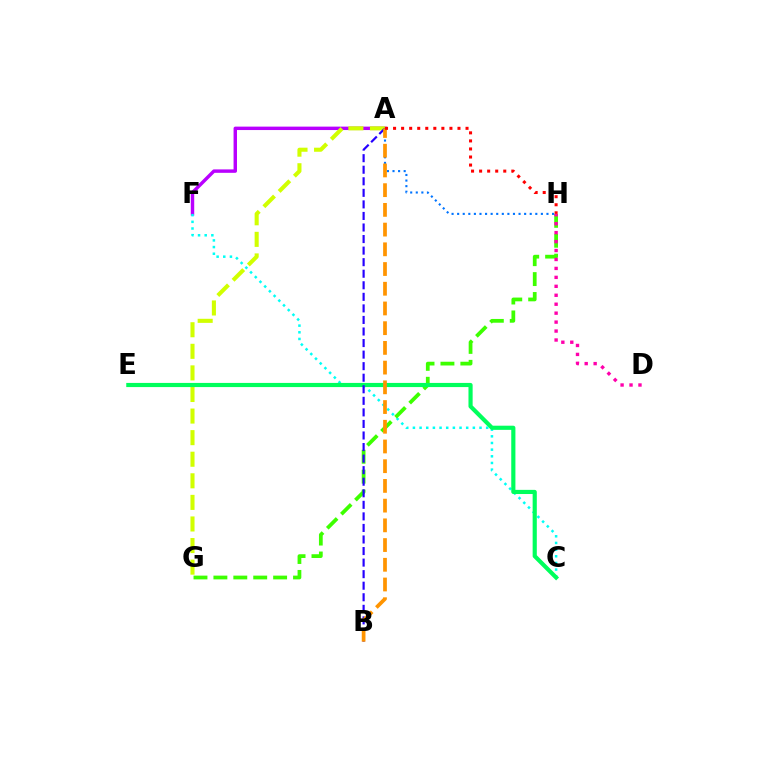{('A', 'F'): [{'color': '#b900ff', 'line_style': 'solid', 'thickness': 2.47}], ('A', 'G'): [{'color': '#d1ff00', 'line_style': 'dashed', 'thickness': 2.93}], ('C', 'F'): [{'color': '#00fff6', 'line_style': 'dotted', 'thickness': 1.81}], ('G', 'H'): [{'color': '#3dff00', 'line_style': 'dashed', 'thickness': 2.7}], ('C', 'E'): [{'color': '#00ff5c', 'line_style': 'solid', 'thickness': 2.99}], ('D', 'H'): [{'color': '#ff00ac', 'line_style': 'dotted', 'thickness': 2.43}], ('A', 'B'): [{'color': '#2500ff', 'line_style': 'dashed', 'thickness': 1.57}, {'color': '#ff9400', 'line_style': 'dashed', 'thickness': 2.68}], ('A', 'H'): [{'color': '#0074ff', 'line_style': 'dotted', 'thickness': 1.52}, {'color': '#ff0000', 'line_style': 'dotted', 'thickness': 2.19}]}